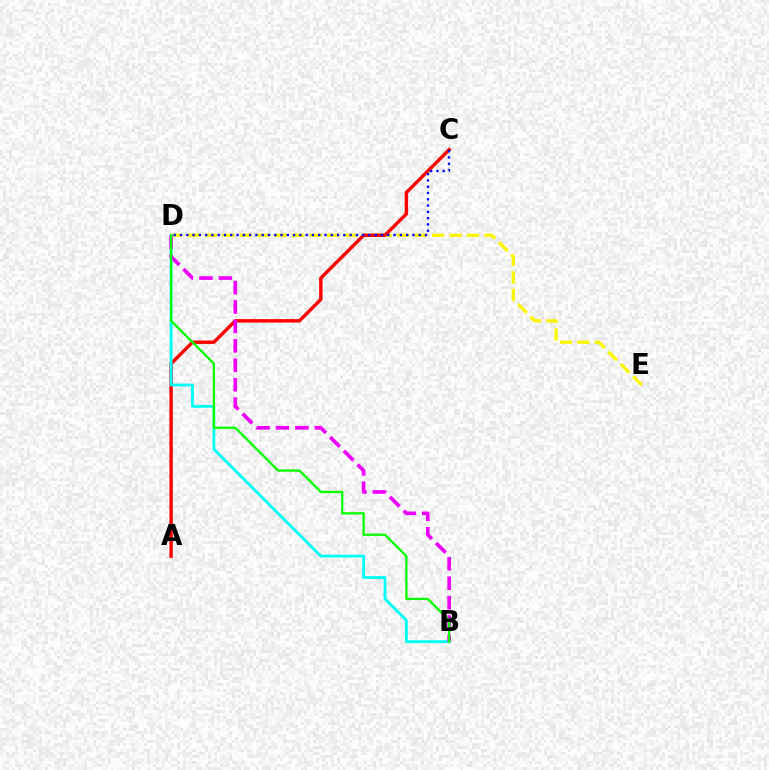{('D', 'E'): [{'color': '#fcf500', 'line_style': 'dashed', 'thickness': 2.37}], ('A', 'C'): [{'color': '#ff0000', 'line_style': 'solid', 'thickness': 2.46}], ('B', 'D'): [{'color': '#00fff6', 'line_style': 'solid', 'thickness': 2.03}, {'color': '#ee00ff', 'line_style': 'dashed', 'thickness': 2.64}, {'color': '#08ff00', 'line_style': 'solid', 'thickness': 1.66}], ('C', 'D'): [{'color': '#0010ff', 'line_style': 'dotted', 'thickness': 1.71}]}